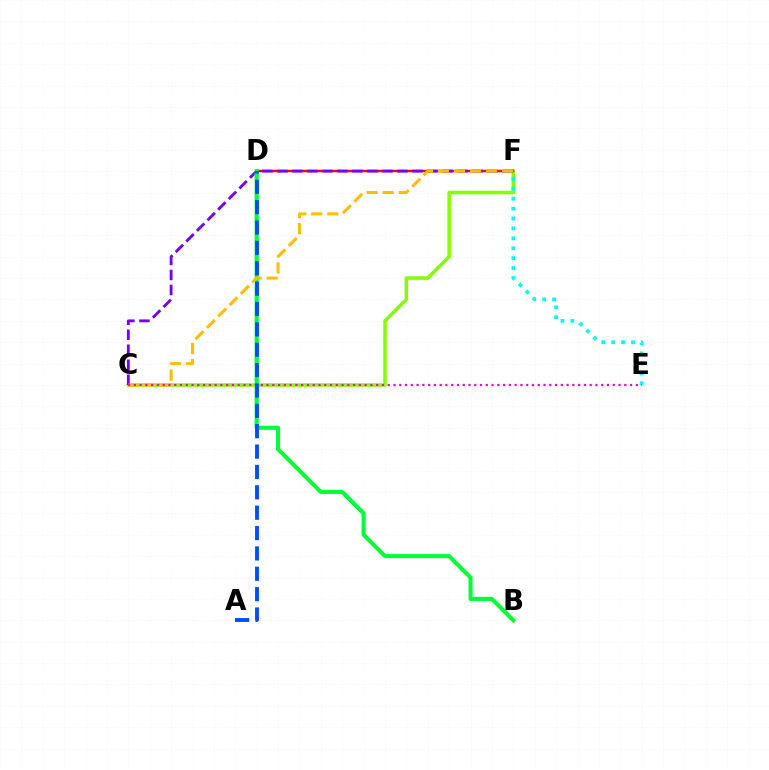{('C', 'F'): [{'color': '#84ff00', 'line_style': 'solid', 'thickness': 2.55}, {'color': '#7200ff', 'line_style': 'dashed', 'thickness': 2.04}, {'color': '#ffbd00', 'line_style': 'dashed', 'thickness': 2.18}], ('D', 'F'): [{'color': '#ff0000', 'line_style': 'solid', 'thickness': 1.78}], ('E', 'F'): [{'color': '#00fff6', 'line_style': 'dotted', 'thickness': 2.7}], ('B', 'D'): [{'color': '#00ff39', 'line_style': 'solid', 'thickness': 2.95}], ('C', 'E'): [{'color': '#ff00cf', 'line_style': 'dotted', 'thickness': 1.57}], ('A', 'D'): [{'color': '#004bff', 'line_style': 'dashed', 'thickness': 2.77}]}